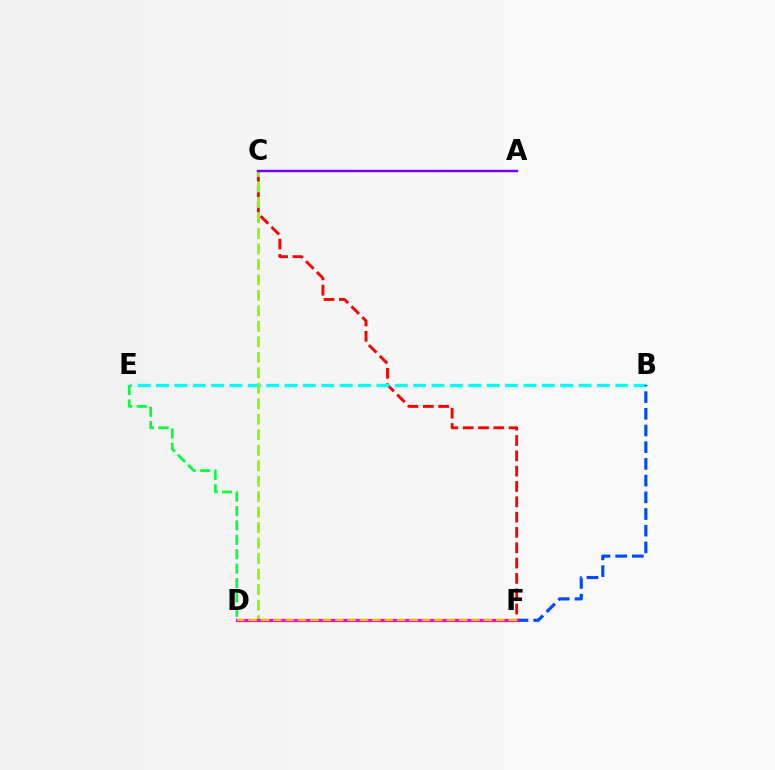{('C', 'F'): [{'color': '#ff0000', 'line_style': 'dashed', 'thickness': 2.08}], ('B', 'E'): [{'color': '#00fff6', 'line_style': 'dashed', 'thickness': 2.5}], ('B', 'F'): [{'color': '#004bff', 'line_style': 'dashed', 'thickness': 2.27}], ('C', 'D'): [{'color': '#84ff00', 'line_style': 'dashed', 'thickness': 2.1}], ('D', 'F'): [{'color': '#ff00cf', 'line_style': 'solid', 'thickness': 2.32}, {'color': '#ffbd00', 'line_style': 'dashed', 'thickness': 1.68}], ('D', 'E'): [{'color': '#00ff39', 'line_style': 'dashed', 'thickness': 1.96}], ('A', 'C'): [{'color': '#7200ff', 'line_style': 'solid', 'thickness': 1.74}]}